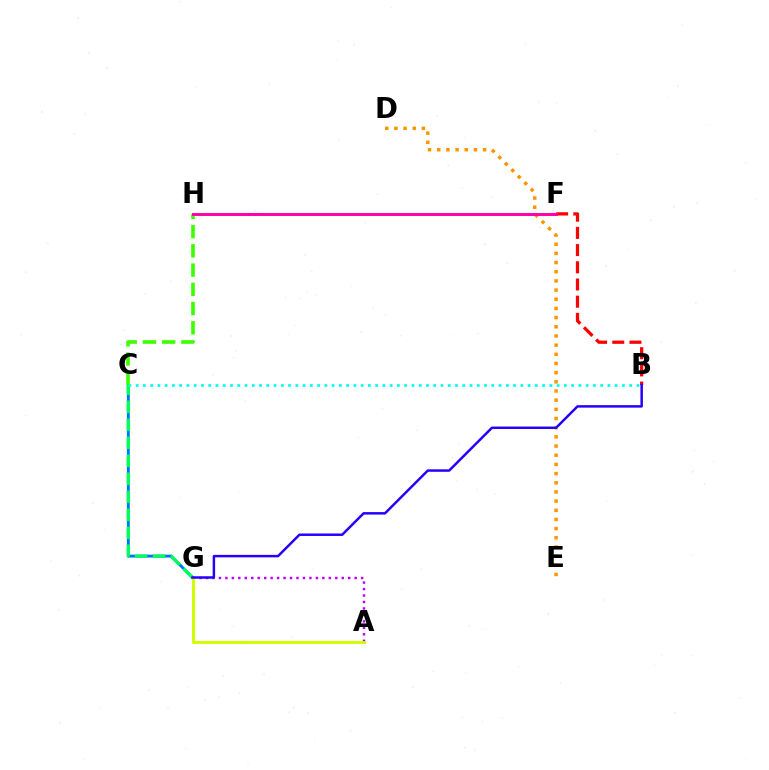{('A', 'G'): [{'color': '#b900ff', 'line_style': 'dotted', 'thickness': 1.76}, {'color': '#d1ff00', 'line_style': 'solid', 'thickness': 2.18}], ('C', 'G'): [{'color': '#0074ff', 'line_style': 'solid', 'thickness': 2.07}, {'color': '#00ff5c', 'line_style': 'dashed', 'thickness': 2.45}], ('D', 'E'): [{'color': '#ff9400', 'line_style': 'dotted', 'thickness': 2.49}], ('B', 'C'): [{'color': '#00fff6', 'line_style': 'dotted', 'thickness': 1.97}], ('C', 'H'): [{'color': '#3dff00', 'line_style': 'dashed', 'thickness': 2.61}], ('B', 'F'): [{'color': '#ff0000', 'line_style': 'dashed', 'thickness': 2.34}], ('F', 'H'): [{'color': '#ff00ac', 'line_style': 'solid', 'thickness': 2.13}], ('B', 'G'): [{'color': '#2500ff', 'line_style': 'solid', 'thickness': 1.78}]}